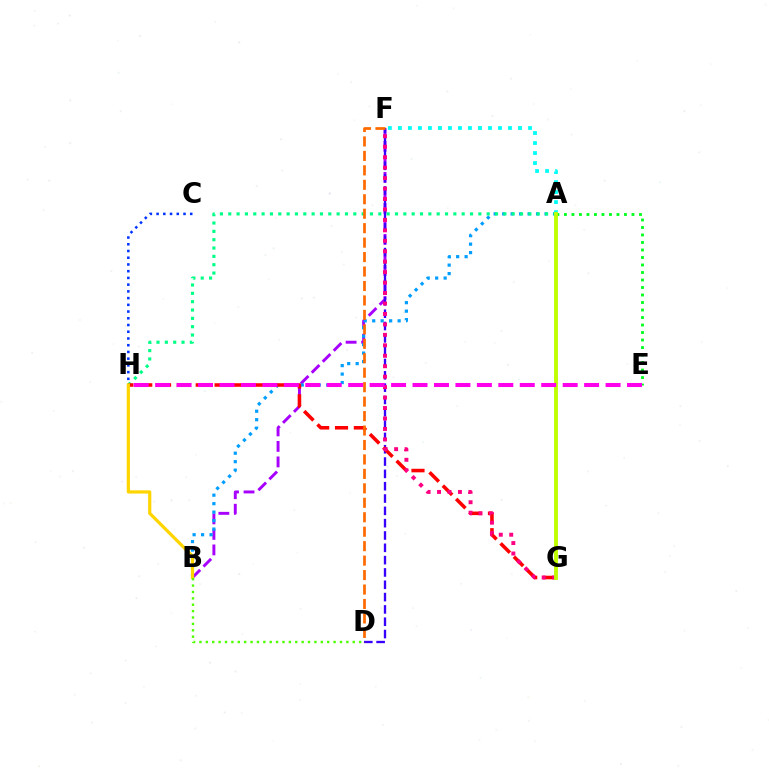{('B', 'F'): [{'color': '#a700ff', 'line_style': 'dashed', 'thickness': 2.11}], ('D', 'F'): [{'color': '#3700ff', 'line_style': 'dashed', 'thickness': 1.67}, {'color': '#ff6a00', 'line_style': 'dashed', 'thickness': 1.96}], ('C', 'H'): [{'color': '#0033ff', 'line_style': 'dotted', 'thickness': 1.83}], ('A', 'B'): [{'color': '#009eff', 'line_style': 'dotted', 'thickness': 2.3}], ('A', 'H'): [{'color': '#00ff86', 'line_style': 'dotted', 'thickness': 2.27}], ('A', 'E'): [{'color': '#00ff1b', 'line_style': 'dotted', 'thickness': 2.04}], ('G', 'H'): [{'color': '#ff0000', 'line_style': 'dashed', 'thickness': 2.56}], ('B', 'H'): [{'color': '#ffd500', 'line_style': 'solid', 'thickness': 2.31}], ('A', 'F'): [{'color': '#00fff6', 'line_style': 'dotted', 'thickness': 2.72}], ('F', 'G'): [{'color': '#ff0082', 'line_style': 'dotted', 'thickness': 2.84}], ('A', 'G'): [{'color': '#bfff00', 'line_style': 'solid', 'thickness': 2.78}], ('E', 'H'): [{'color': '#ff00ed', 'line_style': 'dashed', 'thickness': 2.91}], ('B', 'D'): [{'color': '#4fff00', 'line_style': 'dotted', 'thickness': 1.74}]}